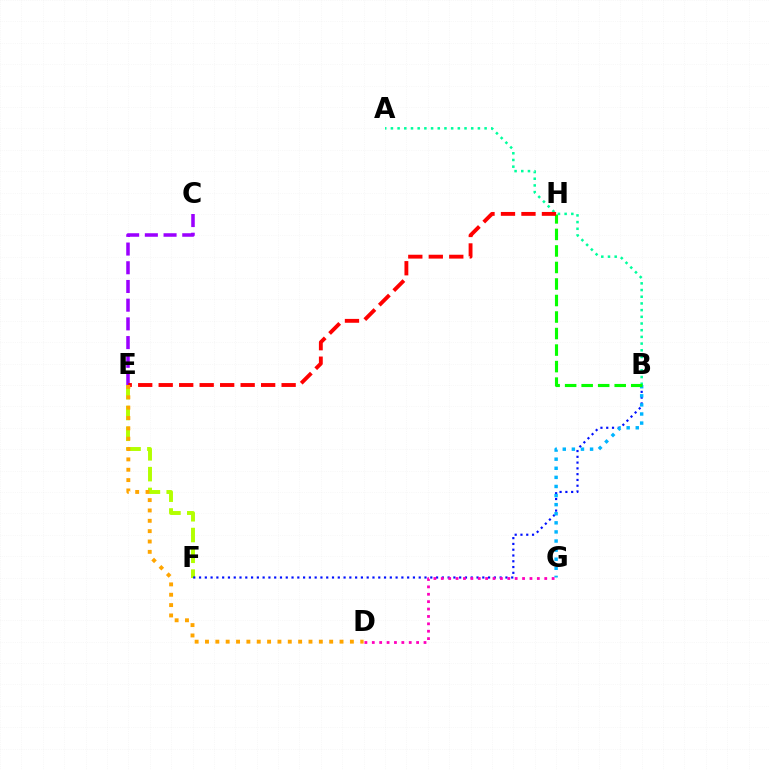{('A', 'B'): [{'color': '#00ff9d', 'line_style': 'dotted', 'thickness': 1.82}], ('E', 'F'): [{'color': '#b3ff00', 'line_style': 'dashed', 'thickness': 2.82}], ('B', 'F'): [{'color': '#0010ff', 'line_style': 'dotted', 'thickness': 1.57}], ('C', 'E'): [{'color': '#9b00ff', 'line_style': 'dashed', 'thickness': 2.54}], ('B', 'G'): [{'color': '#00b5ff', 'line_style': 'dotted', 'thickness': 2.47}], ('B', 'H'): [{'color': '#08ff00', 'line_style': 'dashed', 'thickness': 2.24}], ('D', 'G'): [{'color': '#ff00bd', 'line_style': 'dotted', 'thickness': 2.01}], ('E', 'H'): [{'color': '#ff0000', 'line_style': 'dashed', 'thickness': 2.78}], ('D', 'E'): [{'color': '#ffa500', 'line_style': 'dotted', 'thickness': 2.81}]}